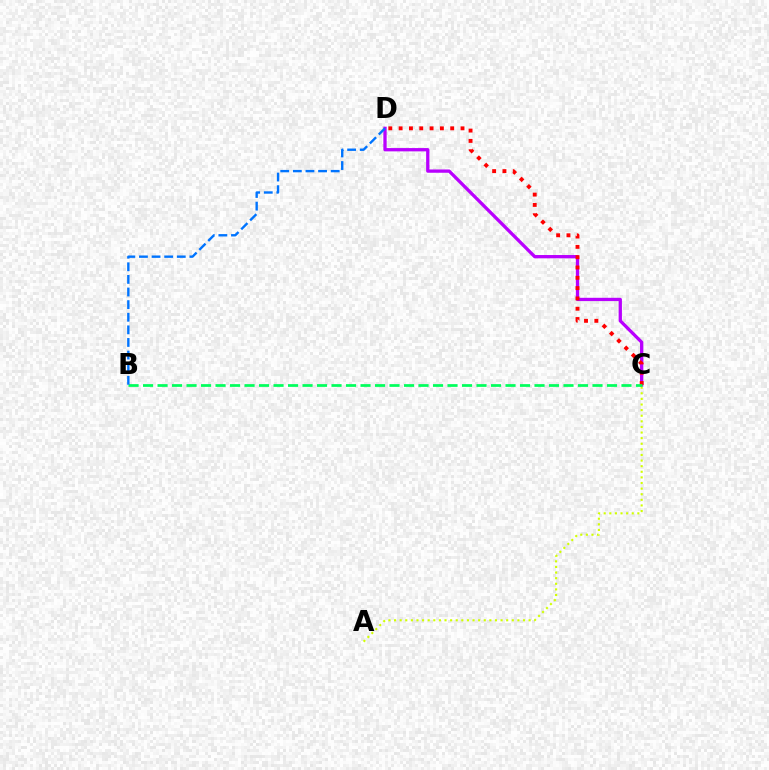{('C', 'D'): [{'color': '#b900ff', 'line_style': 'solid', 'thickness': 2.37}, {'color': '#ff0000', 'line_style': 'dotted', 'thickness': 2.8}], ('A', 'C'): [{'color': '#d1ff00', 'line_style': 'dotted', 'thickness': 1.52}], ('B', 'C'): [{'color': '#00ff5c', 'line_style': 'dashed', 'thickness': 1.97}], ('B', 'D'): [{'color': '#0074ff', 'line_style': 'dashed', 'thickness': 1.71}]}